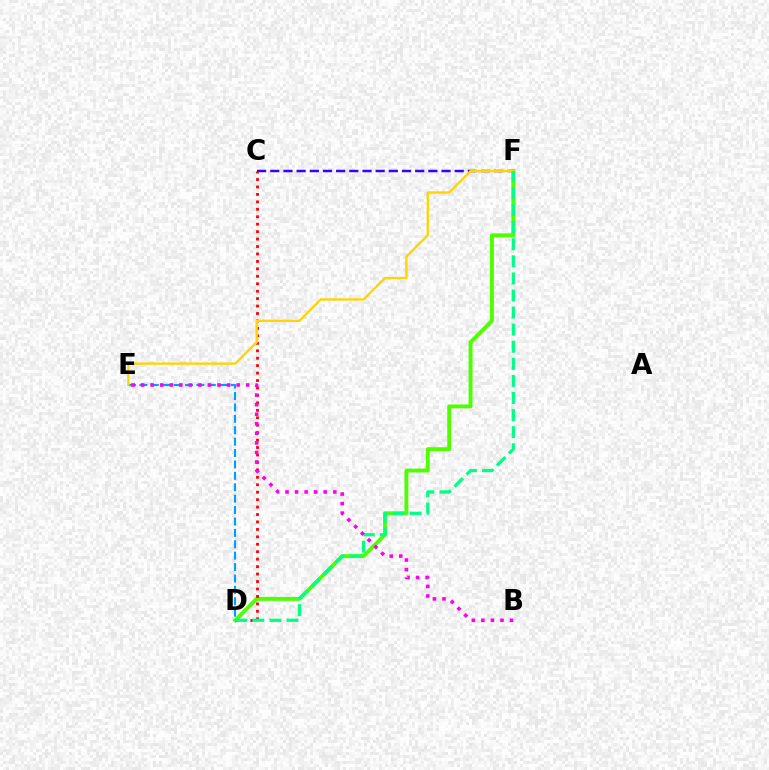{('C', 'F'): [{'color': '#3700ff', 'line_style': 'dashed', 'thickness': 1.79}], ('D', 'F'): [{'color': '#4fff00', 'line_style': 'solid', 'thickness': 2.8}, {'color': '#00ff86', 'line_style': 'dashed', 'thickness': 2.32}], ('C', 'D'): [{'color': '#ff0000', 'line_style': 'dotted', 'thickness': 2.02}], ('D', 'E'): [{'color': '#009eff', 'line_style': 'dashed', 'thickness': 1.55}], ('E', 'F'): [{'color': '#ffd500', 'line_style': 'solid', 'thickness': 1.68}], ('B', 'E'): [{'color': '#ff00ed', 'line_style': 'dotted', 'thickness': 2.6}]}